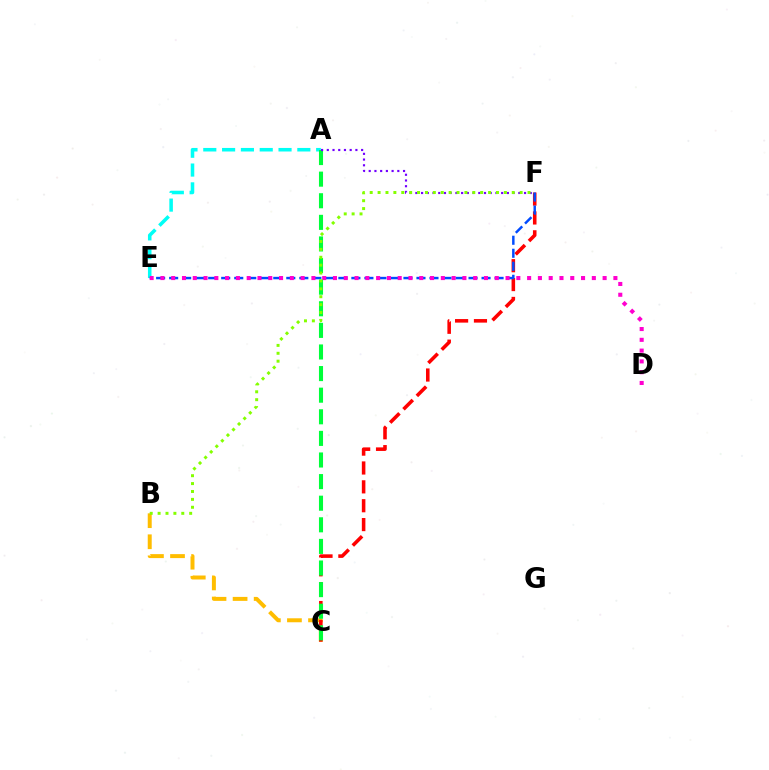{('B', 'C'): [{'color': '#ffbd00', 'line_style': 'dashed', 'thickness': 2.86}], ('C', 'F'): [{'color': '#ff0000', 'line_style': 'dashed', 'thickness': 2.56}], ('A', 'E'): [{'color': '#00fff6', 'line_style': 'dashed', 'thickness': 2.56}], ('E', 'F'): [{'color': '#004bff', 'line_style': 'dashed', 'thickness': 1.77}], ('D', 'E'): [{'color': '#ff00cf', 'line_style': 'dotted', 'thickness': 2.93}], ('A', 'C'): [{'color': '#00ff39', 'line_style': 'dashed', 'thickness': 2.93}], ('A', 'F'): [{'color': '#7200ff', 'line_style': 'dotted', 'thickness': 1.55}], ('B', 'F'): [{'color': '#84ff00', 'line_style': 'dotted', 'thickness': 2.14}]}